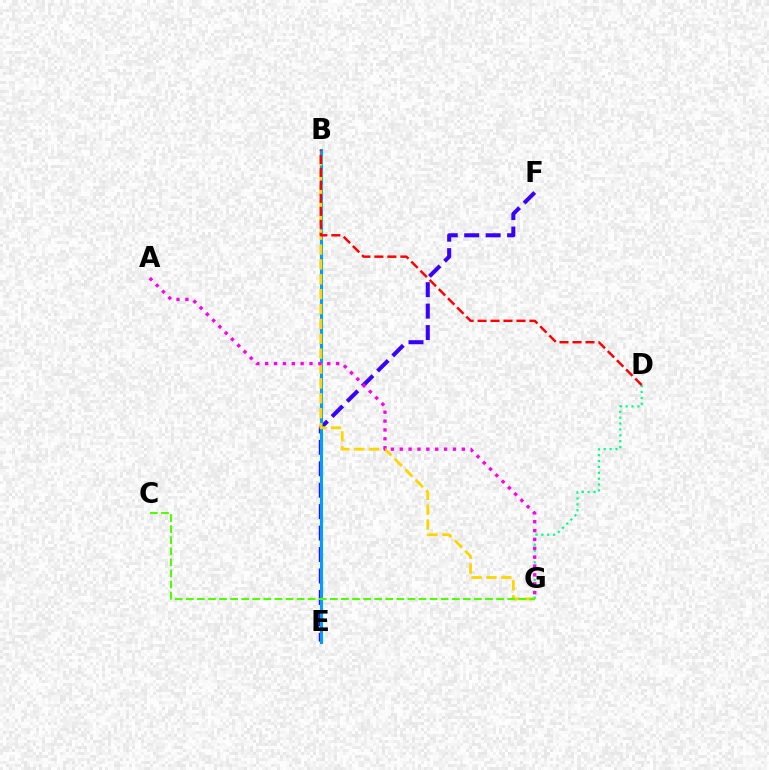{('E', 'F'): [{'color': '#3700ff', 'line_style': 'dashed', 'thickness': 2.91}], ('B', 'E'): [{'color': '#009eff', 'line_style': 'solid', 'thickness': 2.23}], ('B', 'G'): [{'color': '#ffd500', 'line_style': 'dashed', 'thickness': 2.02}], ('D', 'G'): [{'color': '#00ff86', 'line_style': 'dotted', 'thickness': 1.6}], ('A', 'G'): [{'color': '#ff00ed', 'line_style': 'dotted', 'thickness': 2.41}], ('B', 'D'): [{'color': '#ff0000', 'line_style': 'dashed', 'thickness': 1.76}], ('C', 'G'): [{'color': '#4fff00', 'line_style': 'dashed', 'thickness': 1.51}]}